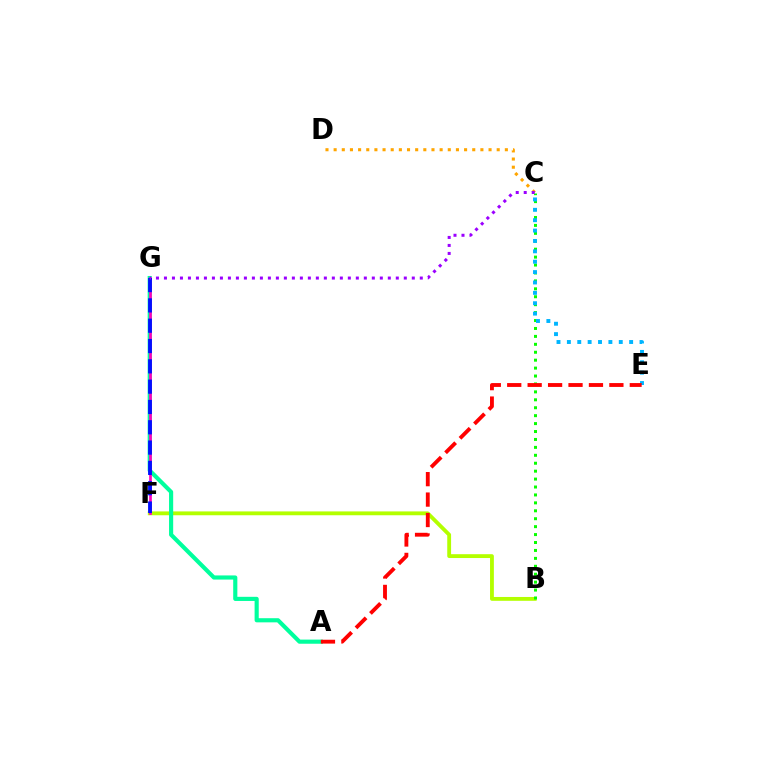{('B', 'F'): [{'color': '#b3ff00', 'line_style': 'solid', 'thickness': 2.76}], ('A', 'G'): [{'color': '#00ff9d', 'line_style': 'solid', 'thickness': 2.98}], ('B', 'C'): [{'color': '#08ff00', 'line_style': 'dotted', 'thickness': 2.15}], ('F', 'G'): [{'color': '#ff00bd', 'line_style': 'solid', 'thickness': 1.94}, {'color': '#0010ff', 'line_style': 'dashed', 'thickness': 2.76}], ('C', 'D'): [{'color': '#ffa500', 'line_style': 'dotted', 'thickness': 2.22}], ('C', 'E'): [{'color': '#00b5ff', 'line_style': 'dotted', 'thickness': 2.82}], ('A', 'E'): [{'color': '#ff0000', 'line_style': 'dashed', 'thickness': 2.78}], ('C', 'G'): [{'color': '#9b00ff', 'line_style': 'dotted', 'thickness': 2.17}]}